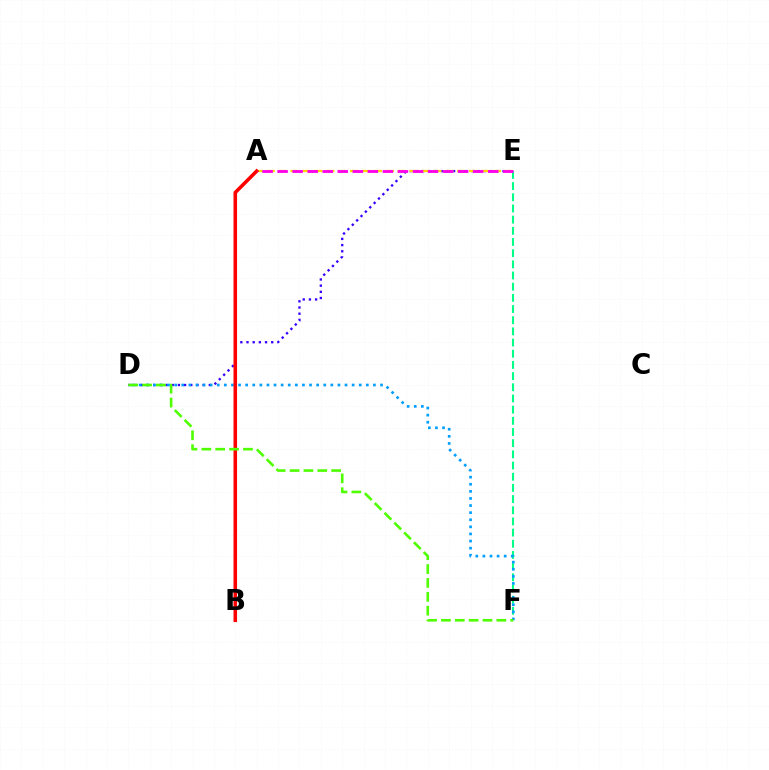{('D', 'E'): [{'color': '#3700ff', 'line_style': 'dotted', 'thickness': 1.68}], ('E', 'F'): [{'color': '#00ff86', 'line_style': 'dashed', 'thickness': 1.52}], ('D', 'F'): [{'color': '#009eff', 'line_style': 'dotted', 'thickness': 1.93}, {'color': '#4fff00', 'line_style': 'dashed', 'thickness': 1.88}], ('A', 'E'): [{'color': '#ffd500', 'line_style': 'dashed', 'thickness': 1.62}, {'color': '#ff00ed', 'line_style': 'dashed', 'thickness': 2.04}], ('A', 'B'): [{'color': '#ff0000', 'line_style': 'solid', 'thickness': 2.57}]}